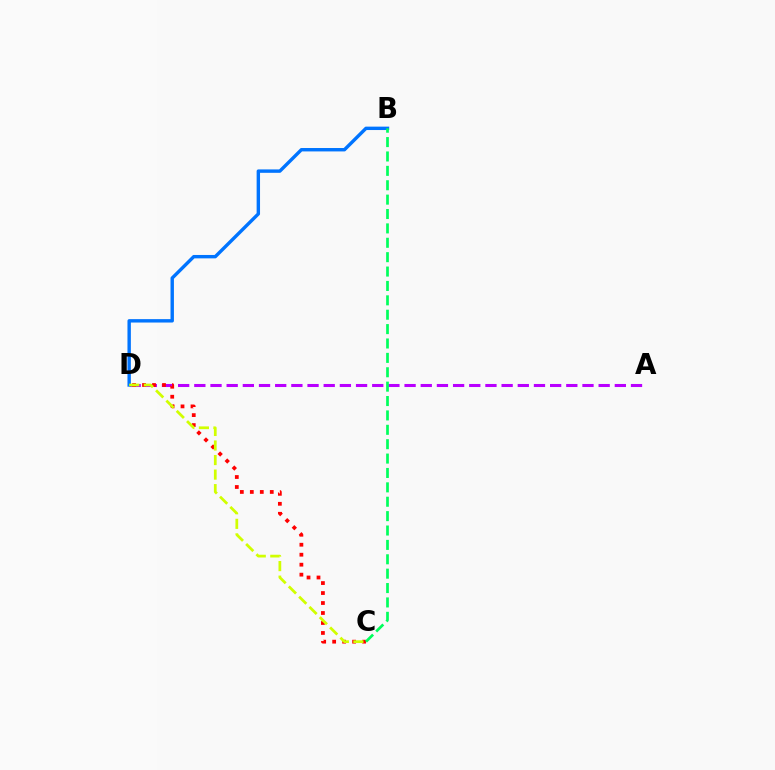{('A', 'D'): [{'color': '#b900ff', 'line_style': 'dashed', 'thickness': 2.2}], ('C', 'D'): [{'color': '#ff0000', 'line_style': 'dotted', 'thickness': 2.71}, {'color': '#d1ff00', 'line_style': 'dashed', 'thickness': 1.98}], ('B', 'D'): [{'color': '#0074ff', 'line_style': 'solid', 'thickness': 2.45}], ('B', 'C'): [{'color': '#00ff5c', 'line_style': 'dashed', 'thickness': 1.95}]}